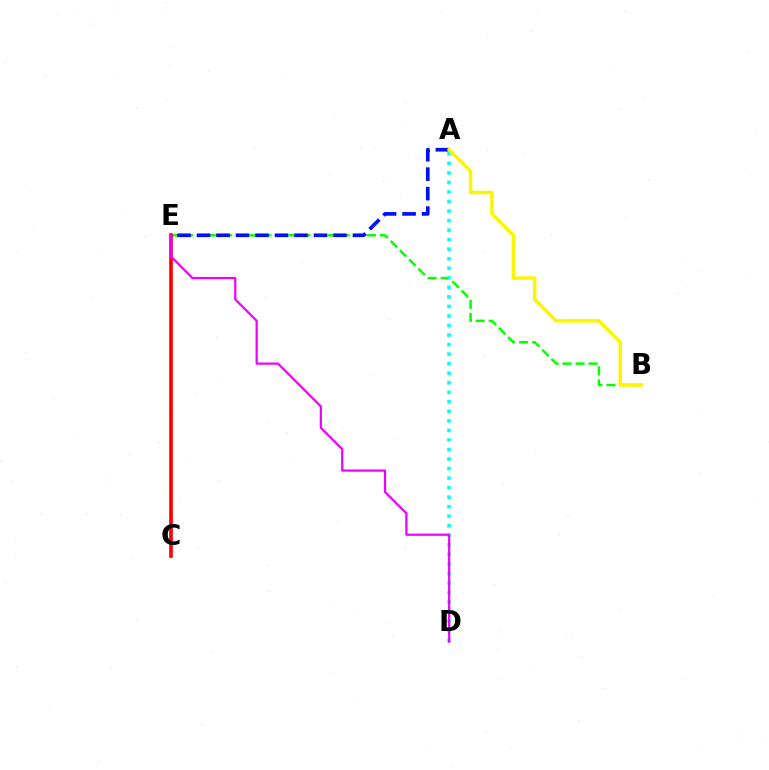{('B', 'E'): [{'color': '#08ff00', 'line_style': 'dashed', 'thickness': 1.78}], ('A', 'D'): [{'color': '#00fff6', 'line_style': 'dotted', 'thickness': 2.59}], ('A', 'E'): [{'color': '#0010ff', 'line_style': 'dashed', 'thickness': 2.65}], ('A', 'B'): [{'color': '#fcf500', 'line_style': 'solid', 'thickness': 2.51}], ('C', 'E'): [{'color': '#ff0000', 'line_style': 'solid', 'thickness': 2.62}], ('D', 'E'): [{'color': '#ee00ff', 'line_style': 'solid', 'thickness': 1.6}]}